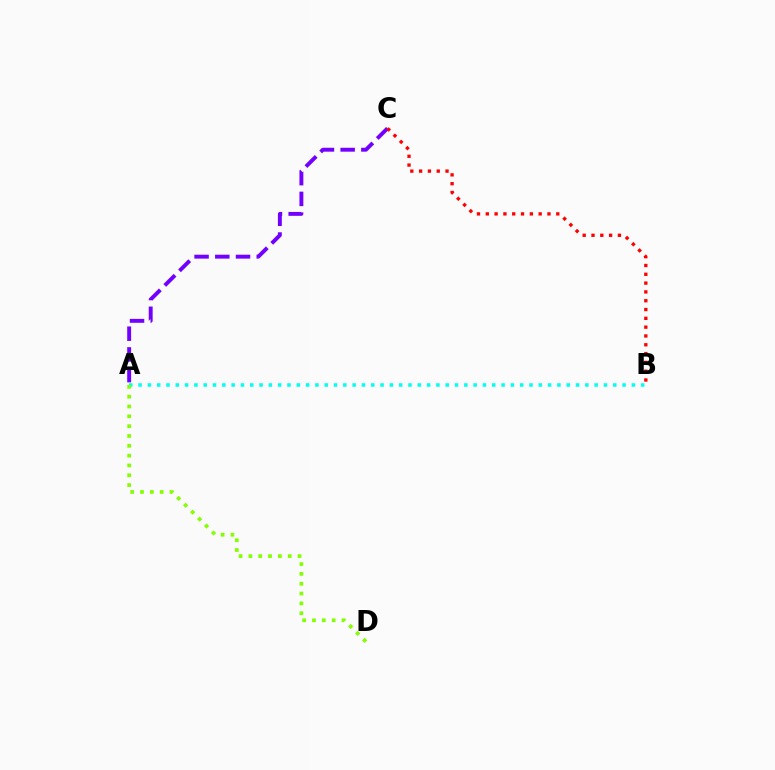{('A', 'B'): [{'color': '#00fff6', 'line_style': 'dotted', 'thickness': 2.53}], ('A', 'D'): [{'color': '#84ff00', 'line_style': 'dotted', 'thickness': 2.67}], ('A', 'C'): [{'color': '#7200ff', 'line_style': 'dashed', 'thickness': 2.81}], ('B', 'C'): [{'color': '#ff0000', 'line_style': 'dotted', 'thickness': 2.39}]}